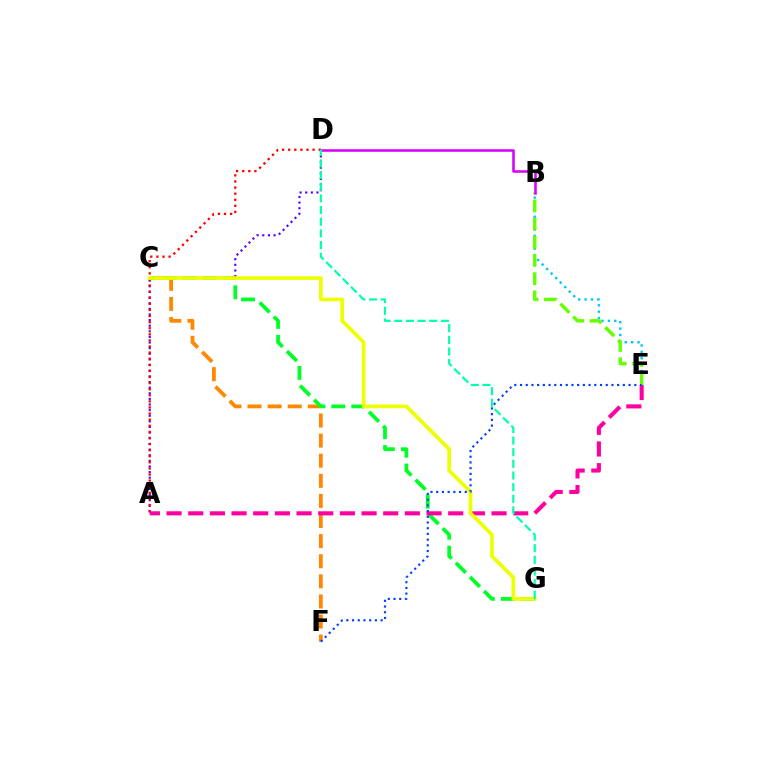{('C', 'F'): [{'color': '#ff8800', 'line_style': 'dashed', 'thickness': 2.73}], ('B', 'E'): [{'color': '#00c7ff', 'line_style': 'dotted', 'thickness': 1.73}, {'color': '#66ff00', 'line_style': 'dashed', 'thickness': 2.47}], ('C', 'G'): [{'color': '#00ff27', 'line_style': 'dashed', 'thickness': 2.71}, {'color': '#eeff00', 'line_style': 'solid', 'thickness': 2.65}], ('A', 'D'): [{'color': '#4f00ff', 'line_style': 'dotted', 'thickness': 1.53}, {'color': '#ff0000', 'line_style': 'dotted', 'thickness': 1.66}], ('A', 'E'): [{'color': '#ff00a0', 'line_style': 'dashed', 'thickness': 2.94}], ('B', 'D'): [{'color': '#d600ff', 'line_style': 'solid', 'thickness': 1.83}], ('D', 'G'): [{'color': '#00ffaf', 'line_style': 'dashed', 'thickness': 1.58}], ('E', 'F'): [{'color': '#003fff', 'line_style': 'dotted', 'thickness': 1.55}]}